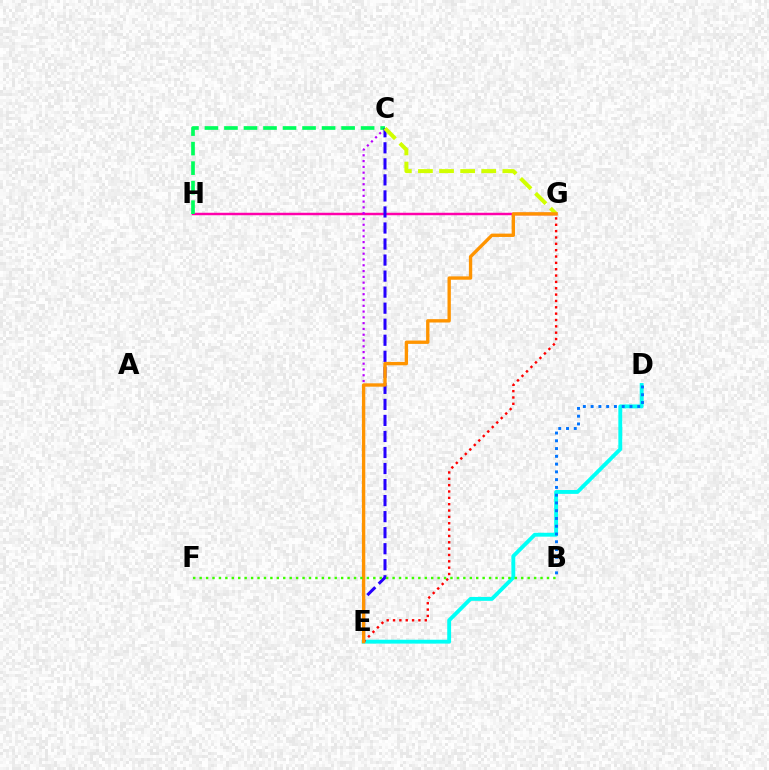{('G', 'H'): [{'color': '#ff00ac', 'line_style': 'solid', 'thickness': 1.78}], ('C', 'E'): [{'color': '#b900ff', 'line_style': 'dotted', 'thickness': 1.57}, {'color': '#2500ff', 'line_style': 'dashed', 'thickness': 2.18}], ('D', 'E'): [{'color': '#00fff6', 'line_style': 'solid', 'thickness': 2.78}], ('B', 'D'): [{'color': '#0074ff', 'line_style': 'dotted', 'thickness': 2.11}], ('E', 'G'): [{'color': '#ff0000', 'line_style': 'dotted', 'thickness': 1.72}, {'color': '#ff9400', 'line_style': 'solid', 'thickness': 2.41}], ('C', 'H'): [{'color': '#00ff5c', 'line_style': 'dashed', 'thickness': 2.65}], ('C', 'G'): [{'color': '#d1ff00', 'line_style': 'dashed', 'thickness': 2.87}], ('B', 'F'): [{'color': '#3dff00', 'line_style': 'dotted', 'thickness': 1.75}]}